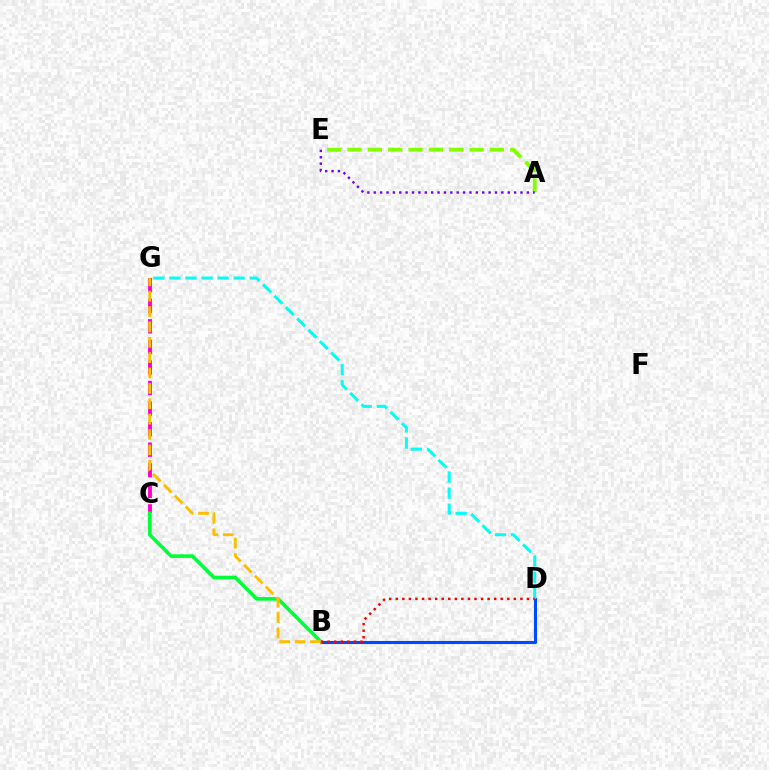{('A', 'E'): [{'color': '#84ff00', 'line_style': 'dashed', 'thickness': 2.76}, {'color': '#7200ff', 'line_style': 'dotted', 'thickness': 1.73}], ('B', 'D'): [{'color': '#004bff', 'line_style': 'solid', 'thickness': 2.22}, {'color': '#ff0000', 'line_style': 'dotted', 'thickness': 1.78}], ('C', 'G'): [{'color': '#ff00cf', 'line_style': 'dashed', 'thickness': 2.79}], ('B', 'C'): [{'color': '#00ff39', 'line_style': 'solid', 'thickness': 2.6}], ('B', 'G'): [{'color': '#ffbd00', 'line_style': 'dashed', 'thickness': 2.09}], ('D', 'G'): [{'color': '#00fff6', 'line_style': 'dashed', 'thickness': 2.18}]}